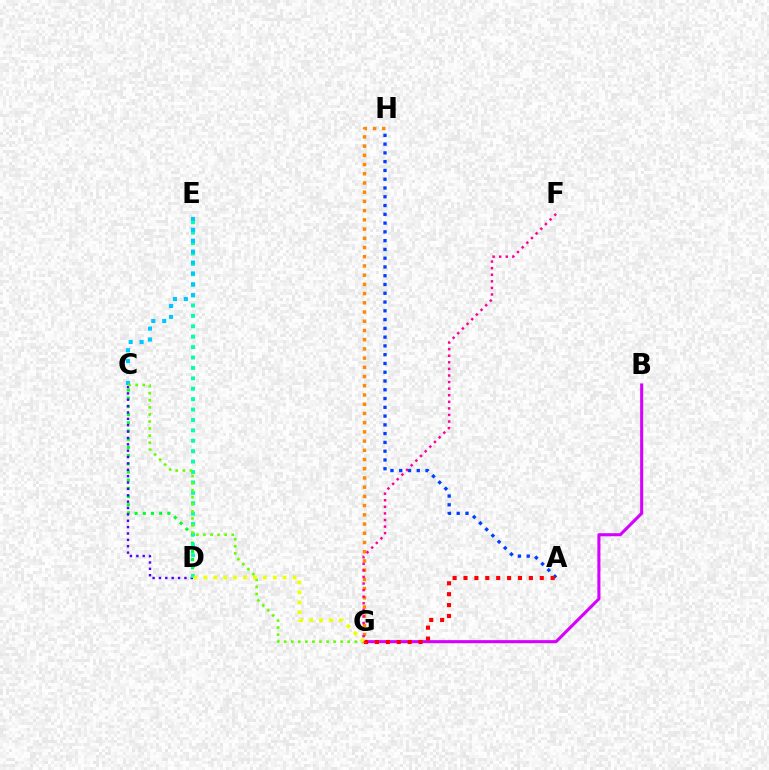{('C', 'D'): [{'color': '#00ff27', 'line_style': 'dotted', 'thickness': 2.23}, {'color': '#4f00ff', 'line_style': 'dotted', 'thickness': 1.73}], ('A', 'H'): [{'color': '#003fff', 'line_style': 'dotted', 'thickness': 2.38}], ('D', 'E'): [{'color': '#00ffaf', 'line_style': 'dotted', 'thickness': 2.83}], ('B', 'G'): [{'color': '#d600ff', 'line_style': 'solid', 'thickness': 2.21}], ('C', 'E'): [{'color': '#00c7ff', 'line_style': 'dotted', 'thickness': 2.96}], ('A', 'G'): [{'color': '#ff0000', 'line_style': 'dotted', 'thickness': 2.96}], ('C', 'G'): [{'color': '#66ff00', 'line_style': 'dotted', 'thickness': 1.92}], ('D', 'G'): [{'color': '#eeff00', 'line_style': 'dotted', 'thickness': 2.69}], ('G', 'H'): [{'color': '#ff8800', 'line_style': 'dotted', 'thickness': 2.5}], ('F', 'G'): [{'color': '#ff00a0', 'line_style': 'dotted', 'thickness': 1.79}]}